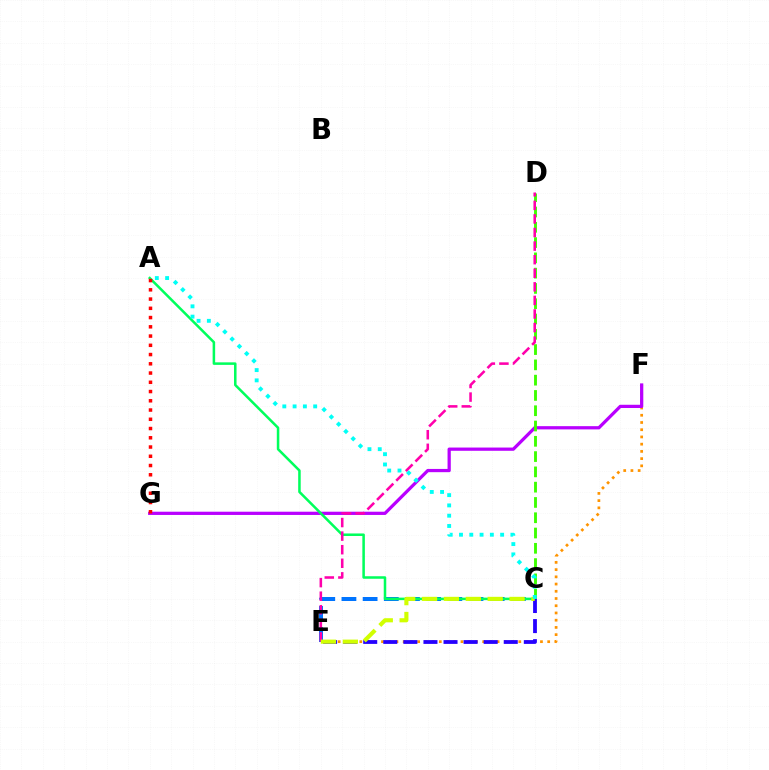{('C', 'E'): [{'color': '#0074ff', 'line_style': 'dashed', 'thickness': 2.88}, {'color': '#2500ff', 'line_style': 'dashed', 'thickness': 2.73}, {'color': '#d1ff00', 'line_style': 'dashed', 'thickness': 2.97}], ('E', 'F'): [{'color': '#ff9400', 'line_style': 'dotted', 'thickness': 1.96}], ('F', 'G'): [{'color': '#b900ff', 'line_style': 'solid', 'thickness': 2.33}], ('A', 'C'): [{'color': '#00ff5c', 'line_style': 'solid', 'thickness': 1.82}, {'color': '#00fff6', 'line_style': 'dotted', 'thickness': 2.79}], ('C', 'D'): [{'color': '#3dff00', 'line_style': 'dashed', 'thickness': 2.08}], ('D', 'E'): [{'color': '#ff00ac', 'line_style': 'dashed', 'thickness': 1.84}], ('A', 'G'): [{'color': '#ff0000', 'line_style': 'dotted', 'thickness': 2.51}]}